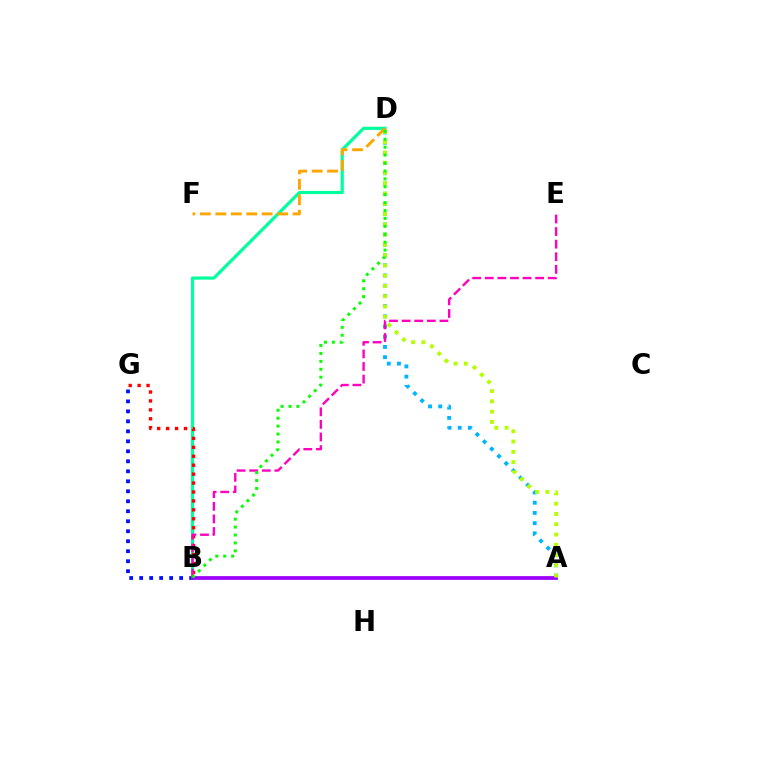{('B', 'G'): [{'color': '#0010ff', 'line_style': 'dotted', 'thickness': 2.71}, {'color': '#ff0000', 'line_style': 'dotted', 'thickness': 2.43}], ('B', 'D'): [{'color': '#00ff9d', 'line_style': 'solid', 'thickness': 2.29}, {'color': '#08ff00', 'line_style': 'dotted', 'thickness': 2.15}], ('A', 'D'): [{'color': '#00b5ff', 'line_style': 'dotted', 'thickness': 2.78}, {'color': '#b3ff00', 'line_style': 'dotted', 'thickness': 2.79}], ('A', 'B'): [{'color': '#9b00ff', 'line_style': 'solid', 'thickness': 2.71}], ('B', 'E'): [{'color': '#ff00bd', 'line_style': 'dashed', 'thickness': 1.71}], ('D', 'F'): [{'color': '#ffa500', 'line_style': 'dashed', 'thickness': 2.1}]}